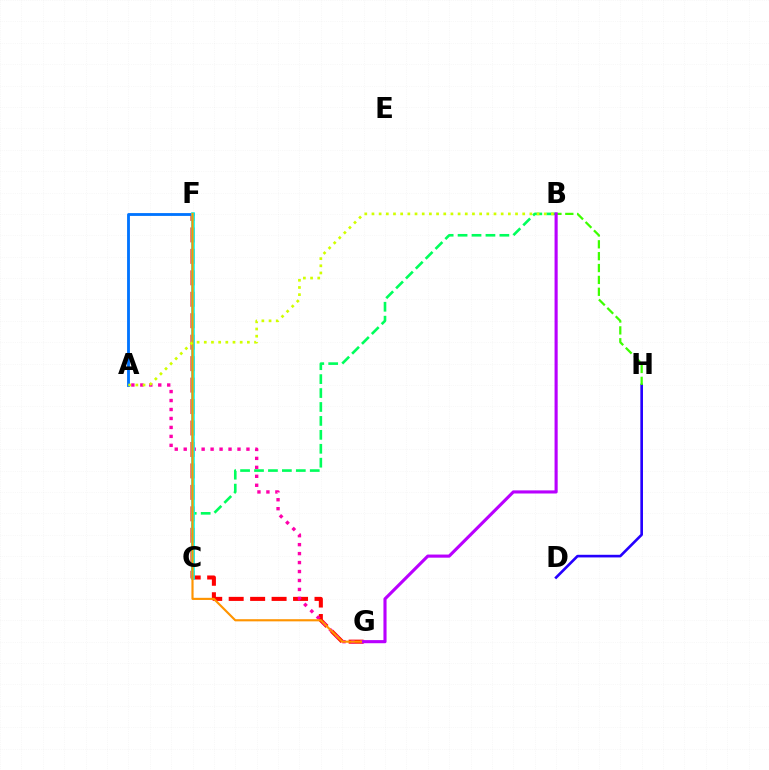{('F', 'G'): [{'color': '#ff0000', 'line_style': 'dashed', 'thickness': 2.91}, {'color': '#ff9400', 'line_style': 'solid', 'thickness': 1.55}], ('A', 'F'): [{'color': '#0074ff', 'line_style': 'solid', 'thickness': 2.04}], ('B', 'C'): [{'color': '#00ff5c', 'line_style': 'dashed', 'thickness': 1.89}], ('A', 'G'): [{'color': '#ff00ac', 'line_style': 'dotted', 'thickness': 2.44}], ('D', 'H'): [{'color': '#2500ff', 'line_style': 'solid', 'thickness': 1.9}], ('C', 'F'): [{'color': '#00fff6', 'line_style': 'solid', 'thickness': 2.62}], ('A', 'B'): [{'color': '#d1ff00', 'line_style': 'dotted', 'thickness': 1.95}], ('B', 'H'): [{'color': '#3dff00', 'line_style': 'dashed', 'thickness': 1.61}], ('B', 'G'): [{'color': '#b900ff', 'line_style': 'solid', 'thickness': 2.25}]}